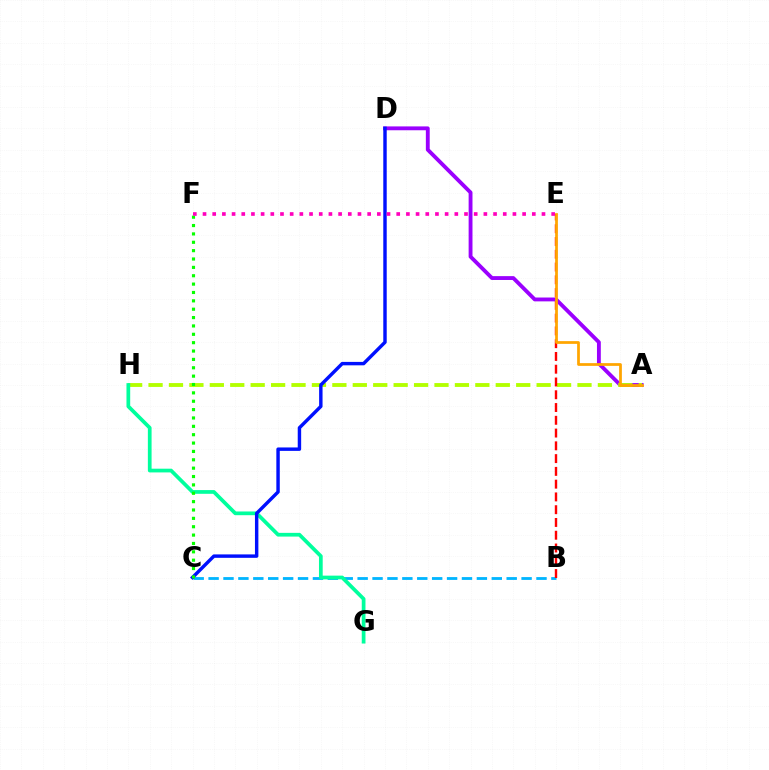{('A', 'D'): [{'color': '#9b00ff', 'line_style': 'solid', 'thickness': 2.77}], ('A', 'H'): [{'color': '#b3ff00', 'line_style': 'dashed', 'thickness': 2.77}], ('B', 'C'): [{'color': '#00b5ff', 'line_style': 'dashed', 'thickness': 2.02}], ('G', 'H'): [{'color': '#00ff9d', 'line_style': 'solid', 'thickness': 2.68}], ('C', 'D'): [{'color': '#0010ff', 'line_style': 'solid', 'thickness': 2.47}], ('B', 'E'): [{'color': '#ff0000', 'line_style': 'dashed', 'thickness': 1.73}], ('C', 'F'): [{'color': '#08ff00', 'line_style': 'dotted', 'thickness': 2.27}], ('A', 'E'): [{'color': '#ffa500', 'line_style': 'solid', 'thickness': 1.97}], ('E', 'F'): [{'color': '#ff00bd', 'line_style': 'dotted', 'thickness': 2.63}]}